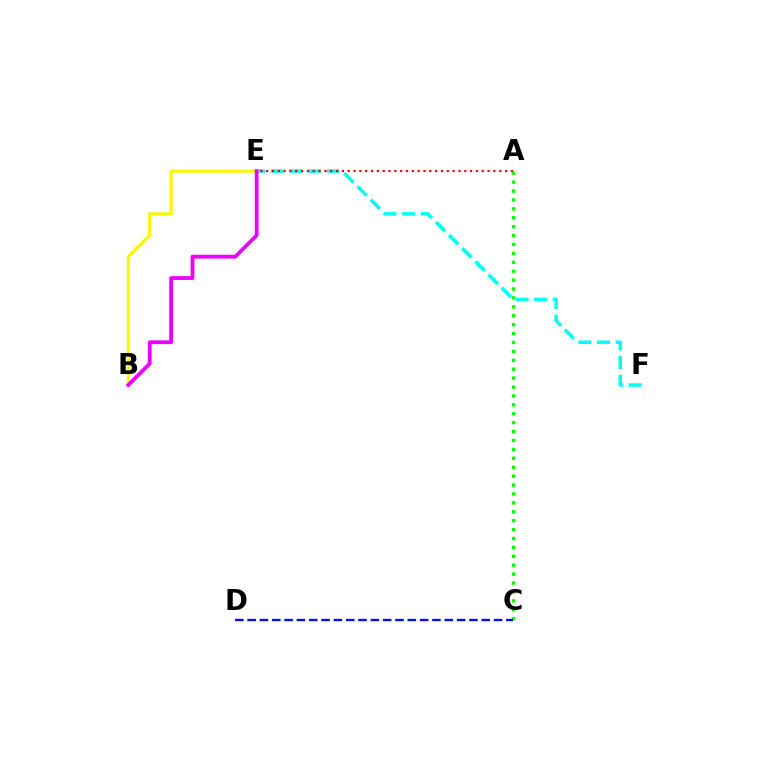{('A', 'C'): [{'color': '#08ff00', 'line_style': 'dotted', 'thickness': 2.42}], ('E', 'F'): [{'color': '#00fff6', 'line_style': 'dashed', 'thickness': 2.53}], ('B', 'E'): [{'color': '#fcf500', 'line_style': 'solid', 'thickness': 2.26}, {'color': '#ee00ff', 'line_style': 'solid', 'thickness': 2.75}], ('C', 'D'): [{'color': '#0010ff', 'line_style': 'dashed', 'thickness': 1.67}], ('A', 'E'): [{'color': '#ff0000', 'line_style': 'dotted', 'thickness': 1.58}]}